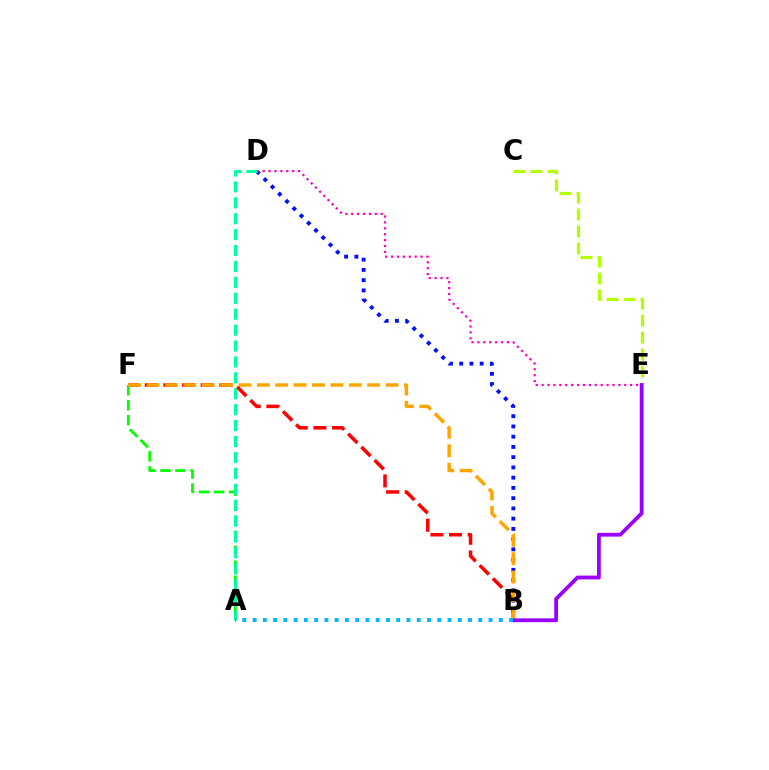{('B', 'F'): [{'color': '#ff0000', 'line_style': 'dashed', 'thickness': 2.53}, {'color': '#ffa500', 'line_style': 'dashed', 'thickness': 2.5}], ('B', 'D'): [{'color': '#0010ff', 'line_style': 'dotted', 'thickness': 2.78}], ('A', 'F'): [{'color': '#08ff00', 'line_style': 'dashed', 'thickness': 2.04}], ('C', 'E'): [{'color': '#b3ff00', 'line_style': 'dashed', 'thickness': 2.31}], ('D', 'E'): [{'color': '#ff00bd', 'line_style': 'dotted', 'thickness': 1.6}], ('A', 'D'): [{'color': '#00ff9d', 'line_style': 'dashed', 'thickness': 2.16}], ('B', 'E'): [{'color': '#9b00ff', 'line_style': 'solid', 'thickness': 2.74}], ('A', 'B'): [{'color': '#00b5ff', 'line_style': 'dotted', 'thickness': 2.79}]}